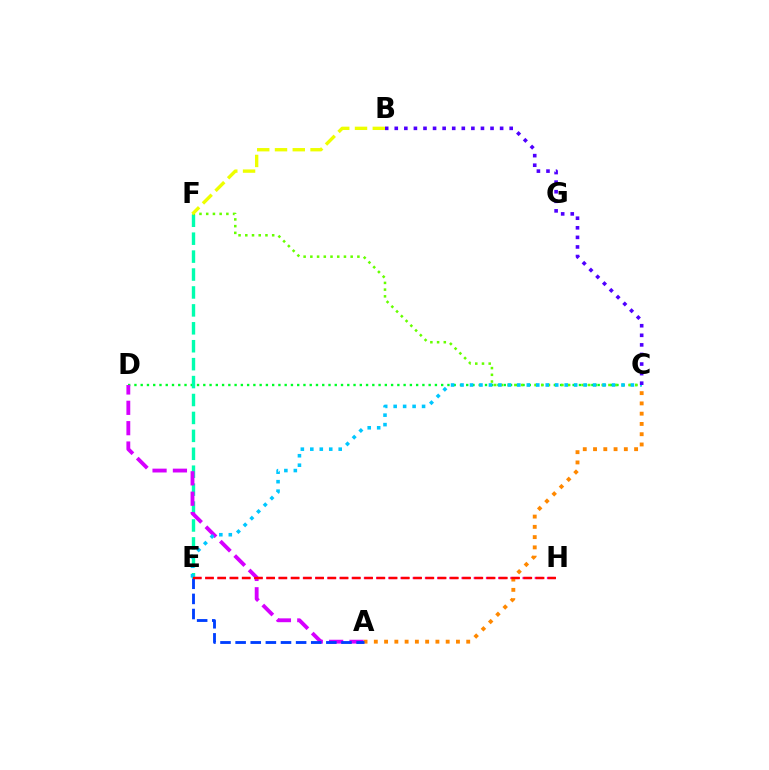{('C', 'D'): [{'color': '#00ff27', 'line_style': 'dotted', 'thickness': 1.7}], ('E', 'F'): [{'color': '#00ffaf', 'line_style': 'dashed', 'thickness': 2.44}], ('E', 'H'): [{'color': '#ff00a0', 'line_style': 'dashed', 'thickness': 1.66}, {'color': '#ff0000', 'line_style': 'dashed', 'thickness': 1.66}], ('A', 'D'): [{'color': '#d600ff', 'line_style': 'dashed', 'thickness': 2.77}], ('C', 'F'): [{'color': '#66ff00', 'line_style': 'dotted', 'thickness': 1.83}], ('A', 'C'): [{'color': '#ff8800', 'line_style': 'dotted', 'thickness': 2.79}], ('C', 'E'): [{'color': '#00c7ff', 'line_style': 'dotted', 'thickness': 2.57}], ('A', 'E'): [{'color': '#003fff', 'line_style': 'dashed', 'thickness': 2.05}], ('B', 'F'): [{'color': '#eeff00', 'line_style': 'dashed', 'thickness': 2.41}], ('B', 'C'): [{'color': '#4f00ff', 'line_style': 'dotted', 'thickness': 2.6}]}